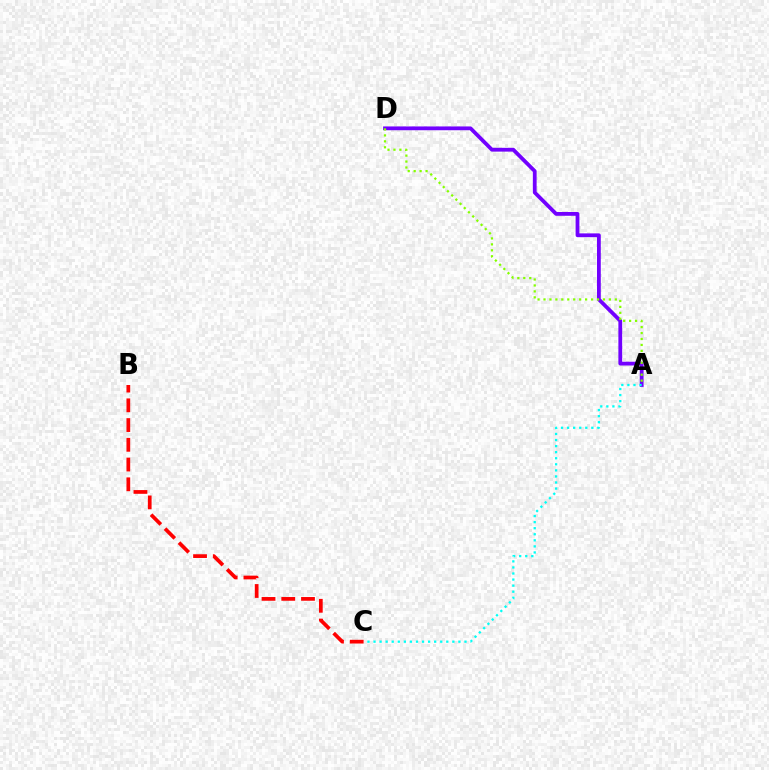{('A', 'D'): [{'color': '#7200ff', 'line_style': 'solid', 'thickness': 2.73}, {'color': '#84ff00', 'line_style': 'dotted', 'thickness': 1.62}], ('A', 'C'): [{'color': '#00fff6', 'line_style': 'dotted', 'thickness': 1.65}], ('B', 'C'): [{'color': '#ff0000', 'line_style': 'dashed', 'thickness': 2.68}]}